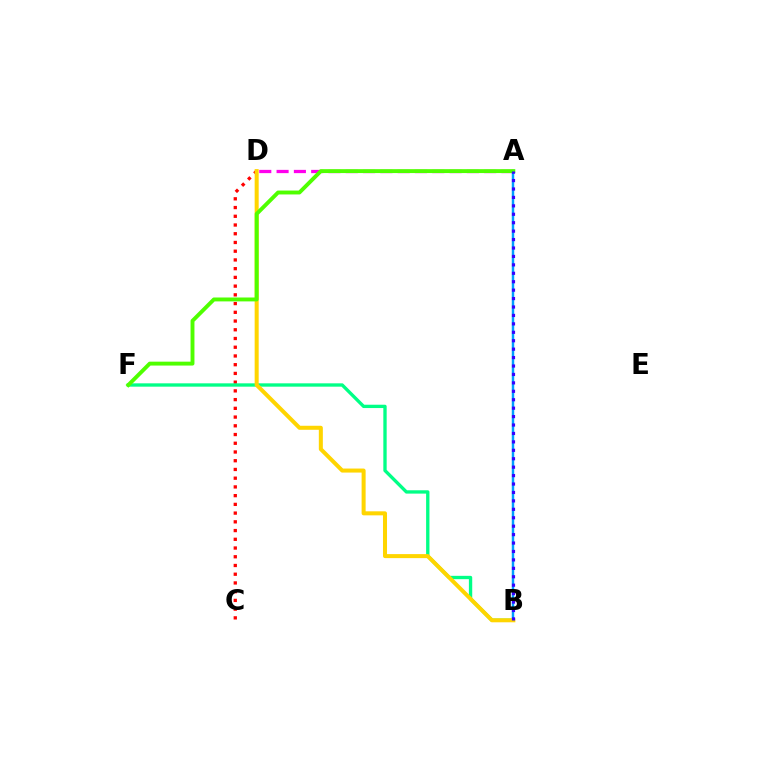{('C', 'D'): [{'color': '#ff0000', 'line_style': 'dotted', 'thickness': 2.37}], ('B', 'F'): [{'color': '#00ff86', 'line_style': 'solid', 'thickness': 2.4}], ('A', 'B'): [{'color': '#009eff', 'line_style': 'solid', 'thickness': 1.77}, {'color': '#3700ff', 'line_style': 'dotted', 'thickness': 2.29}], ('A', 'D'): [{'color': '#ff00ed', 'line_style': 'dashed', 'thickness': 2.35}], ('B', 'D'): [{'color': '#ffd500', 'line_style': 'solid', 'thickness': 2.9}], ('A', 'F'): [{'color': '#4fff00', 'line_style': 'solid', 'thickness': 2.81}]}